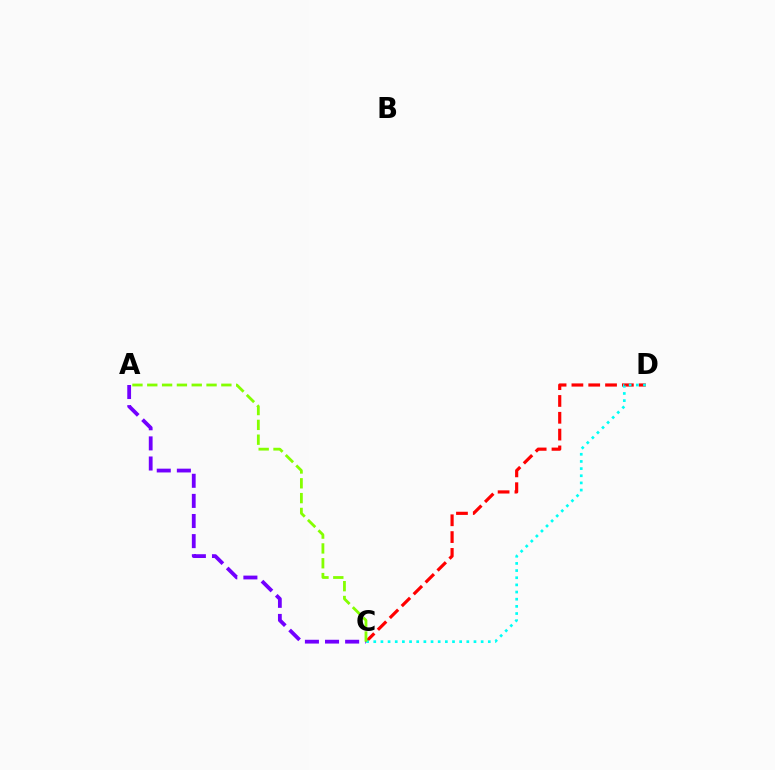{('A', 'C'): [{'color': '#7200ff', 'line_style': 'dashed', 'thickness': 2.73}, {'color': '#84ff00', 'line_style': 'dashed', 'thickness': 2.01}], ('C', 'D'): [{'color': '#ff0000', 'line_style': 'dashed', 'thickness': 2.28}, {'color': '#00fff6', 'line_style': 'dotted', 'thickness': 1.94}]}